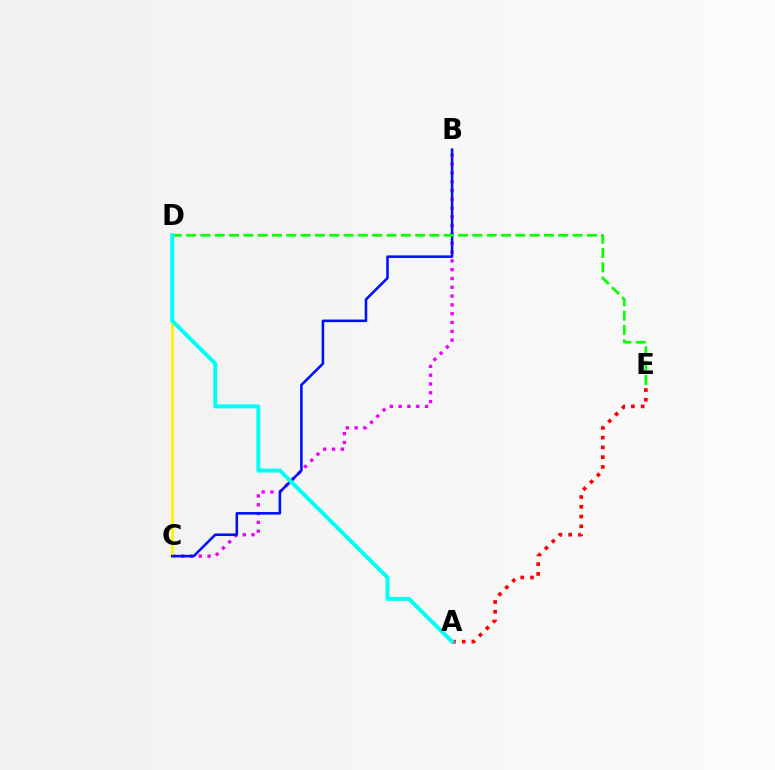{('B', 'C'): [{'color': '#ee00ff', 'line_style': 'dotted', 'thickness': 2.39}, {'color': '#0010ff', 'line_style': 'solid', 'thickness': 1.85}], ('C', 'D'): [{'color': '#fcf500', 'line_style': 'solid', 'thickness': 2.07}], ('A', 'E'): [{'color': '#ff0000', 'line_style': 'dotted', 'thickness': 2.65}], ('D', 'E'): [{'color': '#08ff00', 'line_style': 'dashed', 'thickness': 1.94}], ('A', 'D'): [{'color': '#00fff6', 'line_style': 'solid', 'thickness': 2.84}]}